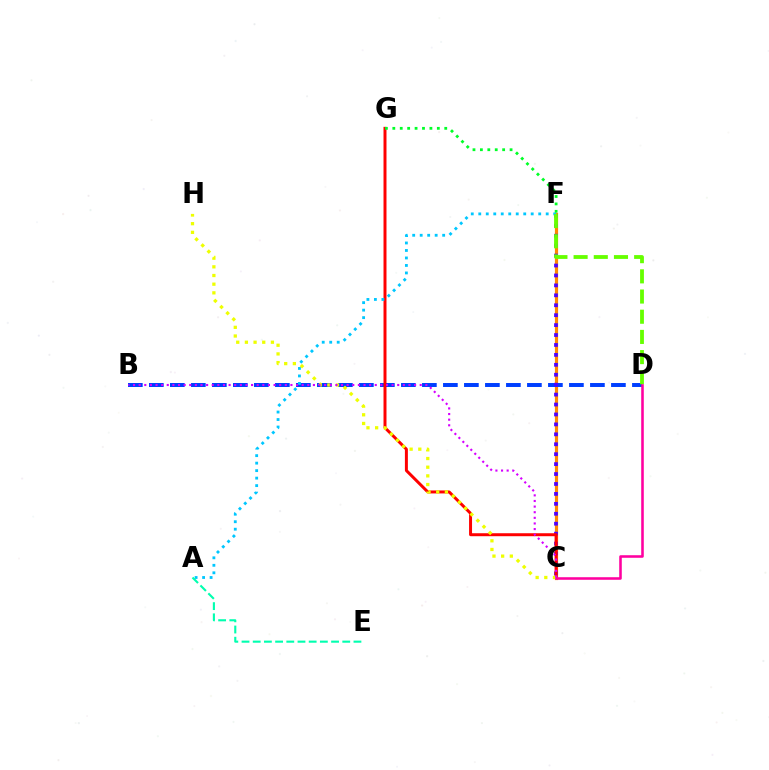{('C', 'F'): [{'color': '#ff8800', 'line_style': 'solid', 'thickness': 2.3}, {'color': '#4f00ff', 'line_style': 'dotted', 'thickness': 2.7}], ('B', 'D'): [{'color': '#003fff', 'line_style': 'dashed', 'thickness': 2.85}], ('C', 'G'): [{'color': '#ff0000', 'line_style': 'solid', 'thickness': 2.14}], ('A', 'F'): [{'color': '#00c7ff', 'line_style': 'dotted', 'thickness': 2.04}], ('A', 'E'): [{'color': '#00ffaf', 'line_style': 'dashed', 'thickness': 1.52}], ('D', 'F'): [{'color': '#66ff00', 'line_style': 'dashed', 'thickness': 2.74}], ('C', 'H'): [{'color': '#eeff00', 'line_style': 'dotted', 'thickness': 2.36}], ('C', 'D'): [{'color': '#ff00a0', 'line_style': 'solid', 'thickness': 1.84}], ('F', 'G'): [{'color': '#00ff27', 'line_style': 'dotted', 'thickness': 2.02}], ('B', 'C'): [{'color': '#d600ff', 'line_style': 'dotted', 'thickness': 1.53}]}